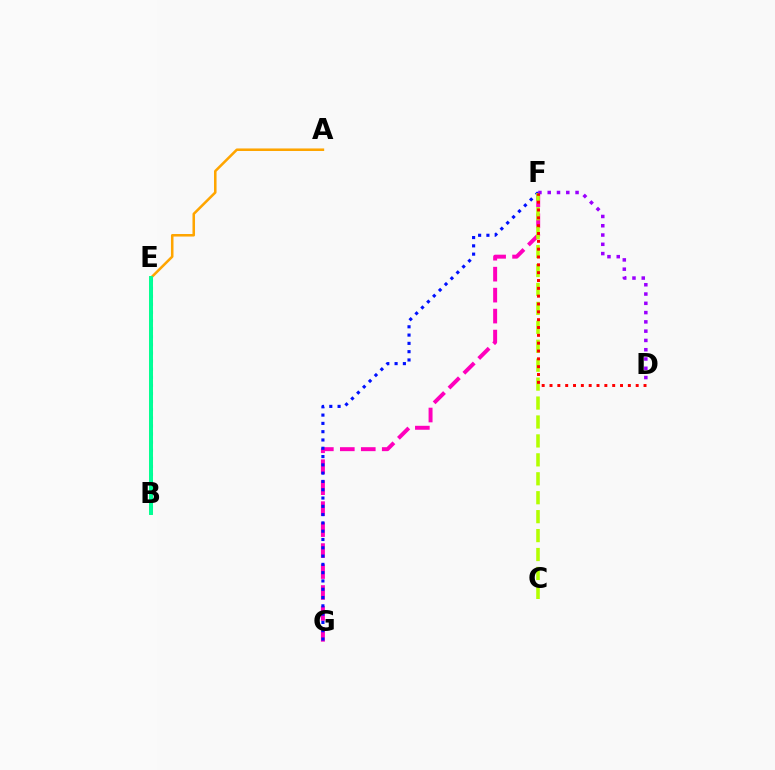{('F', 'G'): [{'color': '#ff00bd', 'line_style': 'dashed', 'thickness': 2.85}, {'color': '#0010ff', 'line_style': 'dotted', 'thickness': 2.25}], ('B', 'E'): [{'color': '#00b5ff', 'line_style': 'dotted', 'thickness': 2.2}, {'color': '#08ff00', 'line_style': 'solid', 'thickness': 2.59}, {'color': '#00ff9d', 'line_style': 'solid', 'thickness': 2.71}], ('C', 'F'): [{'color': '#b3ff00', 'line_style': 'dashed', 'thickness': 2.57}], ('A', 'E'): [{'color': '#ffa500', 'line_style': 'solid', 'thickness': 1.83}], ('D', 'F'): [{'color': '#9b00ff', 'line_style': 'dotted', 'thickness': 2.52}, {'color': '#ff0000', 'line_style': 'dotted', 'thickness': 2.13}]}